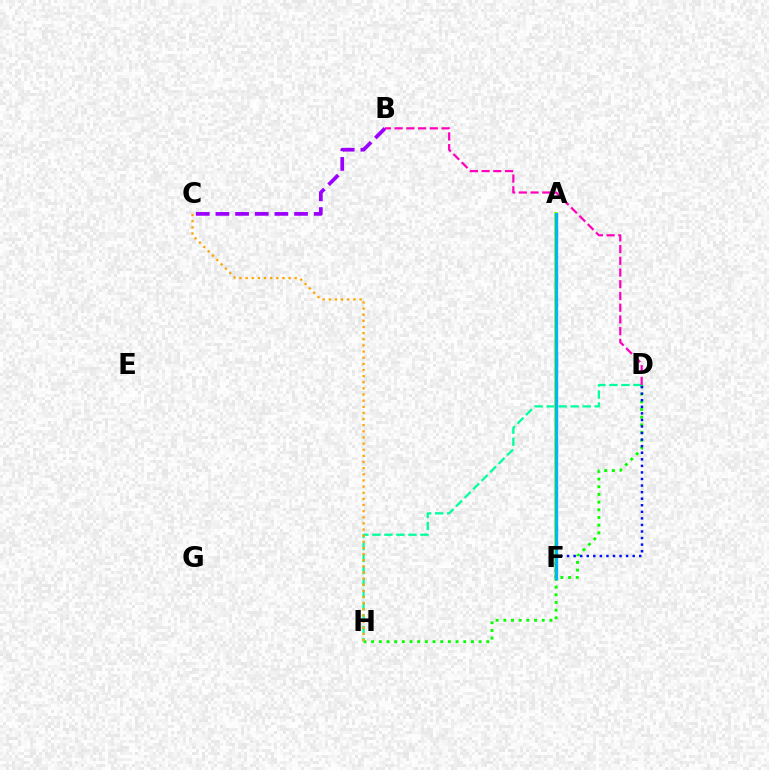{('D', 'H'): [{'color': '#08ff00', 'line_style': 'dotted', 'thickness': 2.09}, {'color': '#00ff9d', 'line_style': 'dashed', 'thickness': 1.63}], ('B', 'C'): [{'color': '#9b00ff', 'line_style': 'dashed', 'thickness': 2.67}], ('A', 'F'): [{'color': '#b3ff00', 'line_style': 'solid', 'thickness': 2.82}, {'color': '#ff0000', 'line_style': 'dashed', 'thickness': 2.17}, {'color': '#00b5ff', 'line_style': 'solid', 'thickness': 2.4}], ('D', 'F'): [{'color': '#0010ff', 'line_style': 'dotted', 'thickness': 1.78}], ('C', 'H'): [{'color': '#ffa500', 'line_style': 'dotted', 'thickness': 1.67}], ('B', 'D'): [{'color': '#ff00bd', 'line_style': 'dashed', 'thickness': 1.59}]}